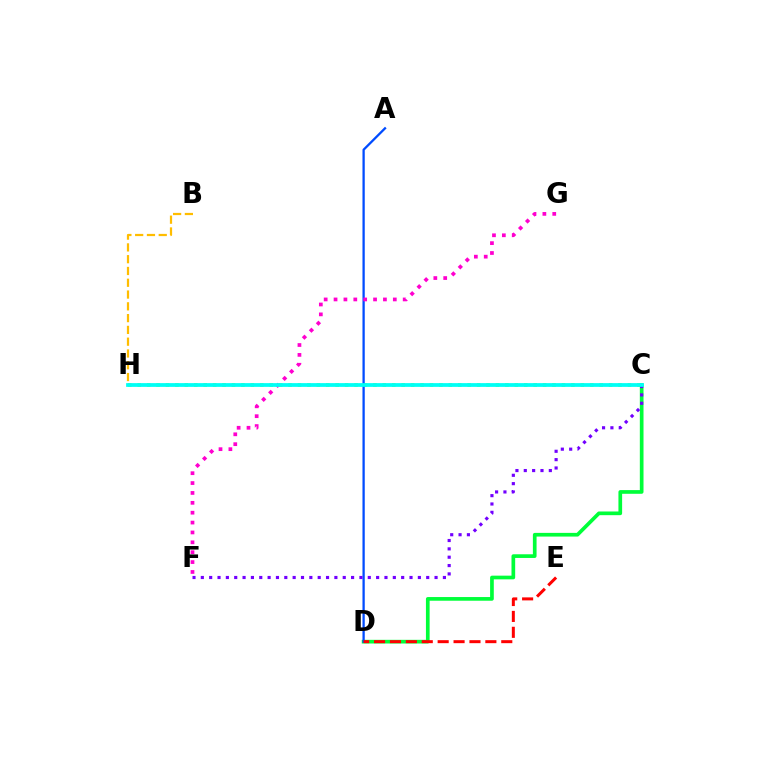{('C', 'H'): [{'color': '#84ff00', 'line_style': 'dotted', 'thickness': 2.56}, {'color': '#00fff6', 'line_style': 'solid', 'thickness': 2.7}], ('B', 'H'): [{'color': '#ffbd00', 'line_style': 'dashed', 'thickness': 1.6}], ('C', 'D'): [{'color': '#00ff39', 'line_style': 'solid', 'thickness': 2.65}], ('A', 'D'): [{'color': '#004bff', 'line_style': 'solid', 'thickness': 1.64}], ('C', 'F'): [{'color': '#7200ff', 'line_style': 'dotted', 'thickness': 2.27}], ('F', 'G'): [{'color': '#ff00cf', 'line_style': 'dotted', 'thickness': 2.68}], ('D', 'E'): [{'color': '#ff0000', 'line_style': 'dashed', 'thickness': 2.16}]}